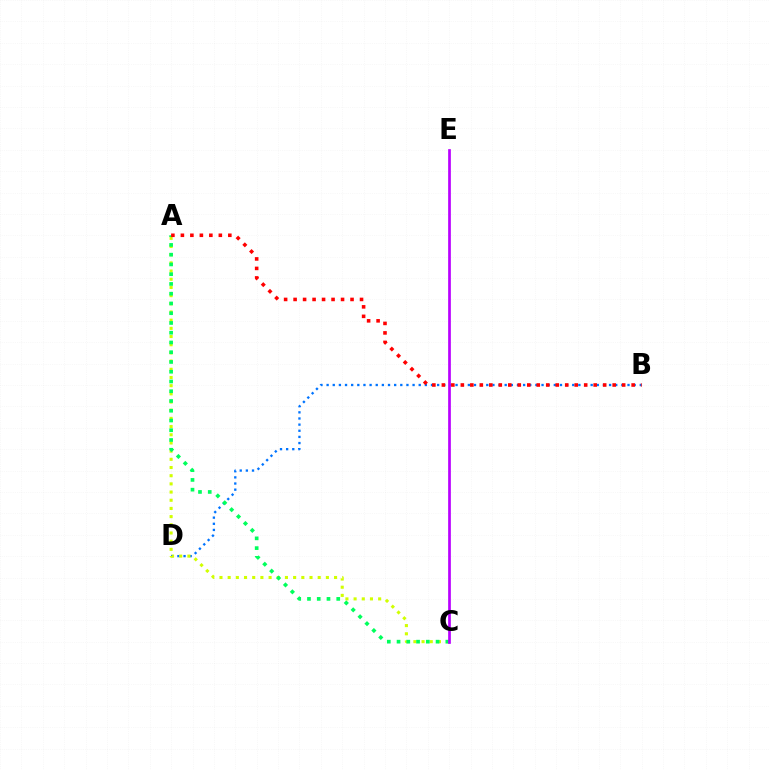{('B', 'D'): [{'color': '#0074ff', 'line_style': 'dotted', 'thickness': 1.67}], ('A', 'C'): [{'color': '#d1ff00', 'line_style': 'dotted', 'thickness': 2.22}, {'color': '#00ff5c', 'line_style': 'dotted', 'thickness': 2.65}], ('C', 'E'): [{'color': '#b900ff', 'line_style': 'solid', 'thickness': 1.95}], ('A', 'B'): [{'color': '#ff0000', 'line_style': 'dotted', 'thickness': 2.58}]}